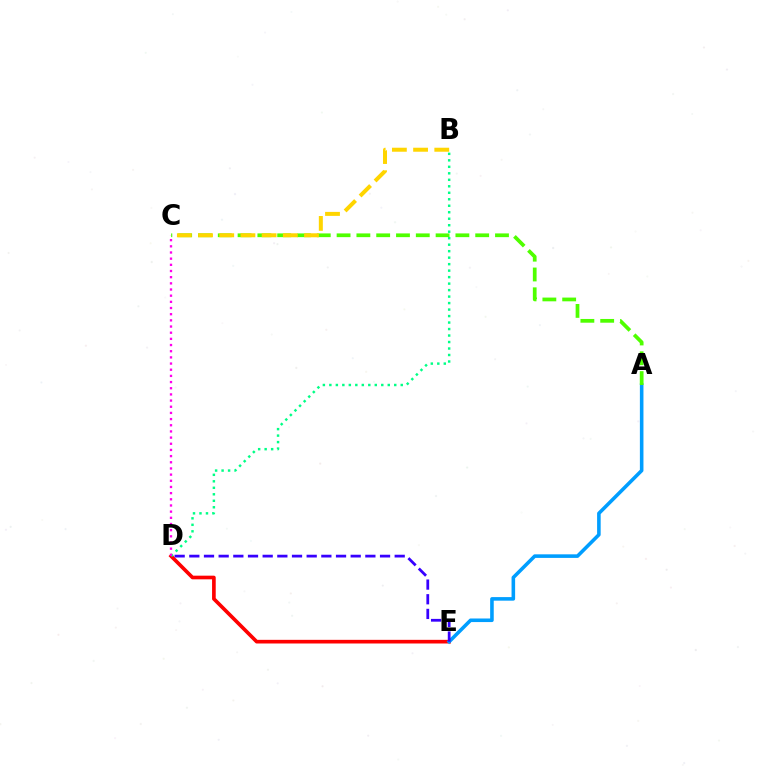{('D', 'E'): [{'color': '#ff0000', 'line_style': 'solid', 'thickness': 2.63}, {'color': '#3700ff', 'line_style': 'dashed', 'thickness': 1.99}], ('A', 'E'): [{'color': '#009eff', 'line_style': 'solid', 'thickness': 2.58}], ('B', 'D'): [{'color': '#00ff86', 'line_style': 'dotted', 'thickness': 1.76}], ('A', 'C'): [{'color': '#4fff00', 'line_style': 'dashed', 'thickness': 2.69}], ('C', 'D'): [{'color': '#ff00ed', 'line_style': 'dotted', 'thickness': 1.68}], ('B', 'C'): [{'color': '#ffd500', 'line_style': 'dashed', 'thickness': 2.88}]}